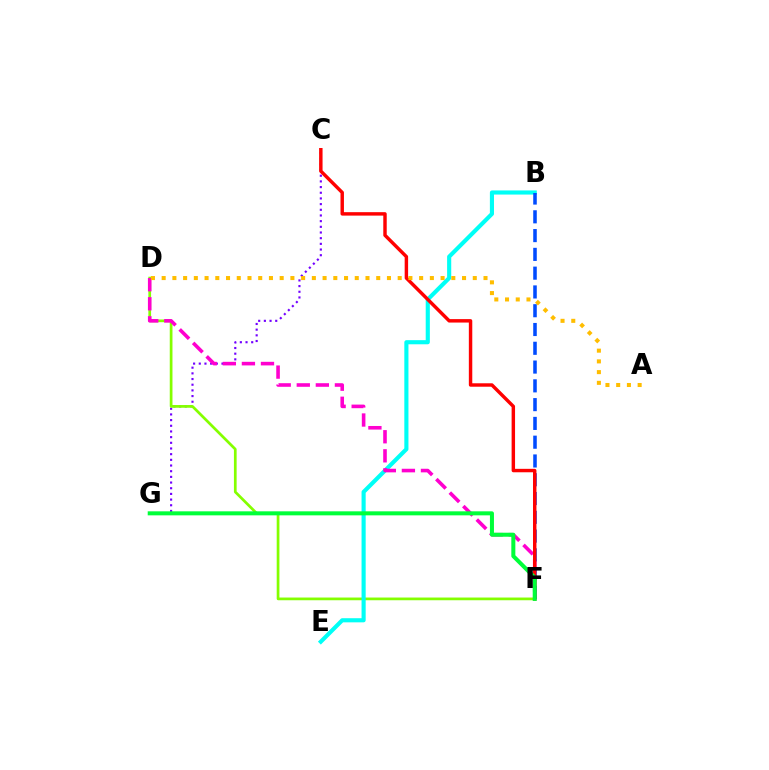{('C', 'G'): [{'color': '#7200ff', 'line_style': 'dotted', 'thickness': 1.54}], ('D', 'F'): [{'color': '#84ff00', 'line_style': 'solid', 'thickness': 1.95}, {'color': '#ff00cf', 'line_style': 'dashed', 'thickness': 2.59}], ('B', 'E'): [{'color': '#00fff6', 'line_style': 'solid', 'thickness': 2.97}], ('B', 'F'): [{'color': '#004bff', 'line_style': 'dashed', 'thickness': 2.55}], ('C', 'F'): [{'color': '#ff0000', 'line_style': 'solid', 'thickness': 2.48}], ('F', 'G'): [{'color': '#00ff39', 'line_style': 'solid', 'thickness': 2.9}], ('A', 'D'): [{'color': '#ffbd00', 'line_style': 'dotted', 'thickness': 2.91}]}